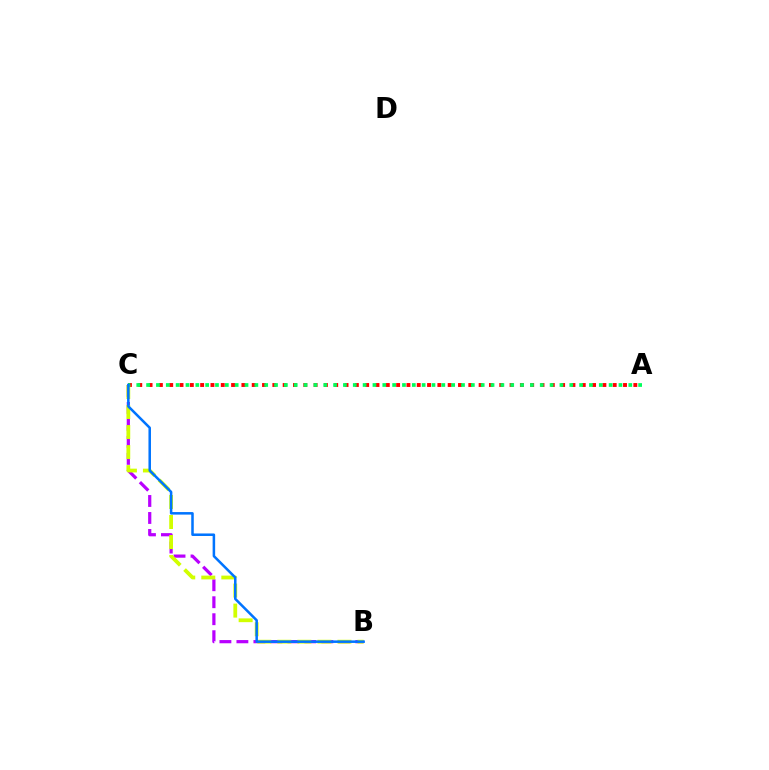{('A', 'C'): [{'color': '#ff0000', 'line_style': 'dotted', 'thickness': 2.8}, {'color': '#00ff5c', 'line_style': 'dotted', 'thickness': 2.67}], ('B', 'C'): [{'color': '#b900ff', 'line_style': 'dashed', 'thickness': 2.31}, {'color': '#d1ff00', 'line_style': 'dashed', 'thickness': 2.72}, {'color': '#0074ff', 'line_style': 'solid', 'thickness': 1.82}]}